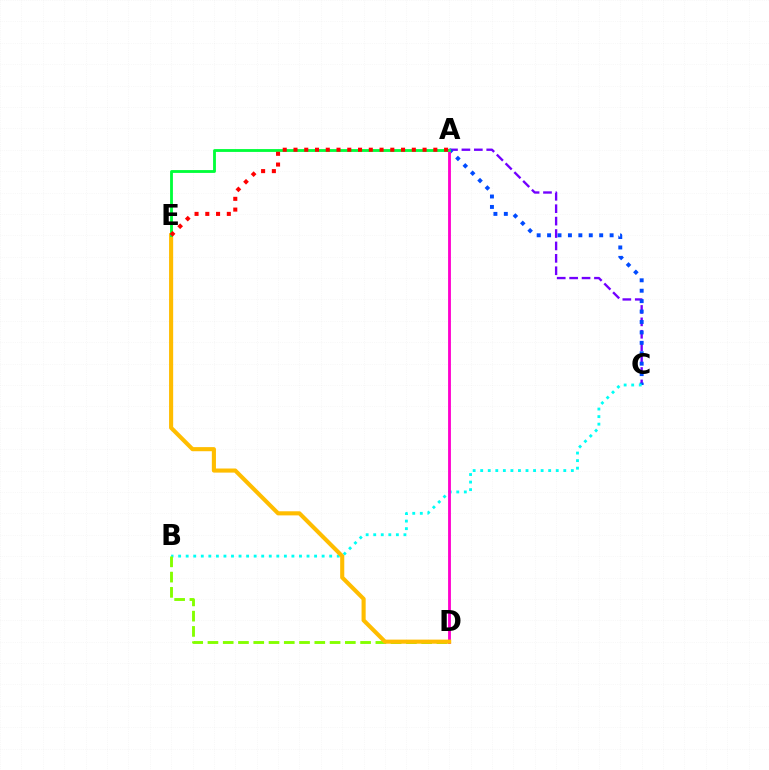{('A', 'C'): [{'color': '#7200ff', 'line_style': 'dashed', 'thickness': 1.69}, {'color': '#004bff', 'line_style': 'dotted', 'thickness': 2.83}], ('B', 'C'): [{'color': '#00fff6', 'line_style': 'dotted', 'thickness': 2.05}], ('A', 'D'): [{'color': '#ff00cf', 'line_style': 'solid', 'thickness': 2.04}], ('B', 'D'): [{'color': '#84ff00', 'line_style': 'dashed', 'thickness': 2.07}], ('D', 'E'): [{'color': '#ffbd00', 'line_style': 'solid', 'thickness': 2.96}], ('A', 'E'): [{'color': '#00ff39', 'line_style': 'solid', 'thickness': 2.04}, {'color': '#ff0000', 'line_style': 'dotted', 'thickness': 2.92}]}